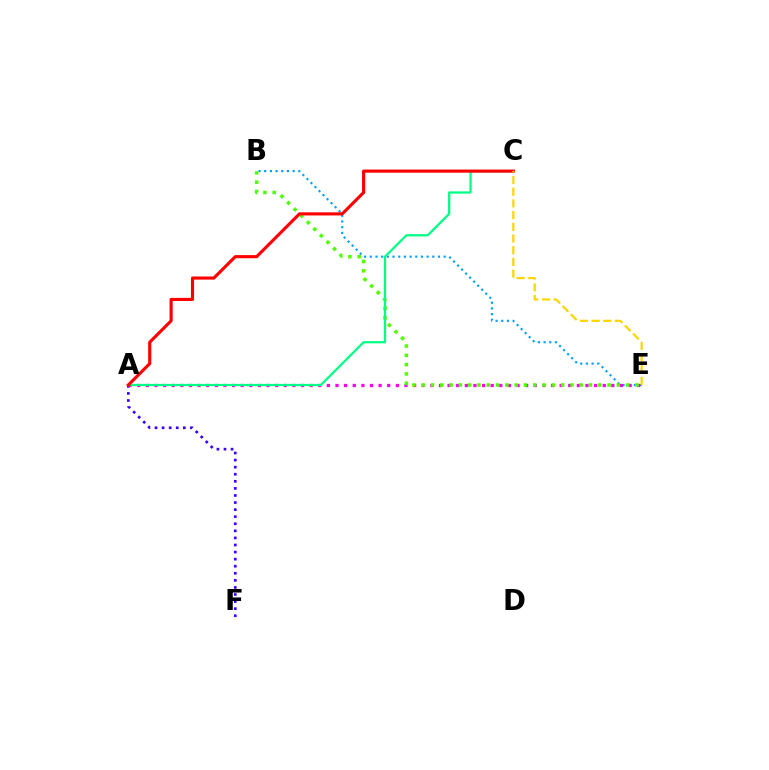{('B', 'E'): [{'color': '#009eff', 'line_style': 'dotted', 'thickness': 1.54}, {'color': '#4fff00', 'line_style': 'dotted', 'thickness': 2.53}], ('A', 'E'): [{'color': '#ff00ed', 'line_style': 'dotted', 'thickness': 2.34}], ('A', 'F'): [{'color': '#3700ff', 'line_style': 'dotted', 'thickness': 1.92}], ('A', 'C'): [{'color': '#00ff86', 'line_style': 'solid', 'thickness': 1.63}, {'color': '#ff0000', 'line_style': 'solid', 'thickness': 2.24}], ('C', 'E'): [{'color': '#ffd500', 'line_style': 'dashed', 'thickness': 1.59}]}